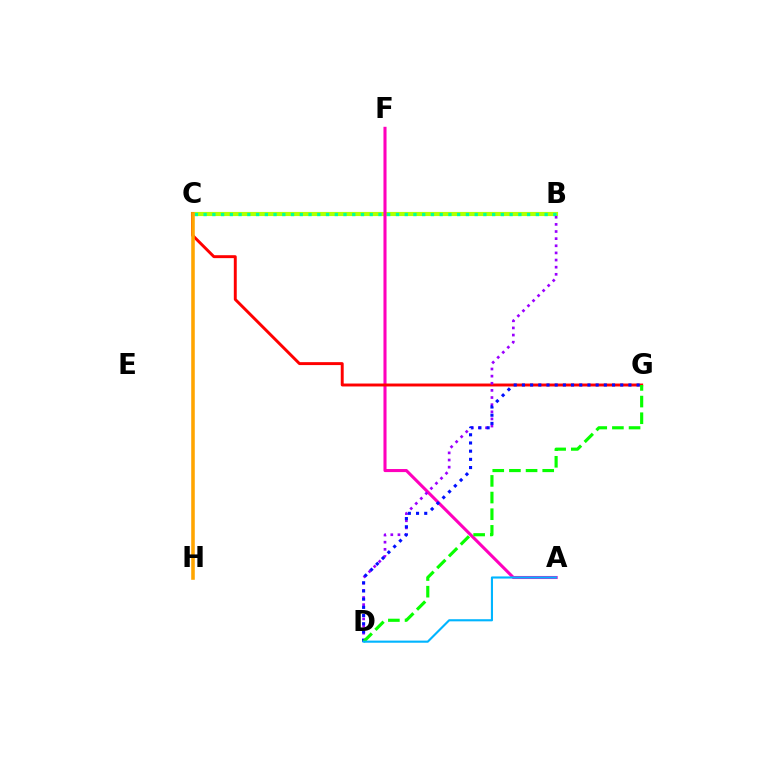{('B', 'C'): [{'color': '#b3ff00', 'line_style': 'solid', 'thickness': 2.98}, {'color': '#00ff9d', 'line_style': 'dotted', 'thickness': 2.38}], ('A', 'F'): [{'color': '#ff00bd', 'line_style': 'solid', 'thickness': 2.21}], ('C', 'G'): [{'color': '#ff0000', 'line_style': 'solid', 'thickness': 2.11}], ('B', 'D'): [{'color': '#9b00ff', 'line_style': 'dotted', 'thickness': 1.94}], ('D', 'G'): [{'color': '#0010ff', 'line_style': 'dotted', 'thickness': 2.23}, {'color': '#08ff00', 'line_style': 'dashed', 'thickness': 2.26}], ('C', 'H'): [{'color': '#ffa500', 'line_style': 'solid', 'thickness': 2.57}], ('A', 'D'): [{'color': '#00b5ff', 'line_style': 'solid', 'thickness': 1.53}]}